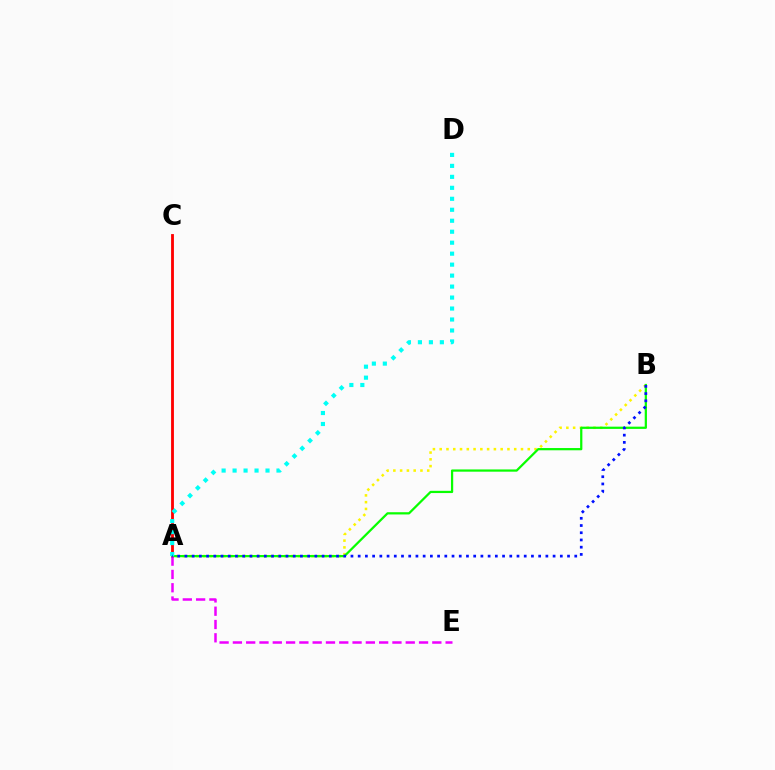{('A', 'C'): [{'color': '#ff0000', 'line_style': 'solid', 'thickness': 2.04}], ('A', 'B'): [{'color': '#fcf500', 'line_style': 'dotted', 'thickness': 1.84}, {'color': '#08ff00', 'line_style': 'solid', 'thickness': 1.61}, {'color': '#0010ff', 'line_style': 'dotted', 'thickness': 1.96}], ('A', 'E'): [{'color': '#ee00ff', 'line_style': 'dashed', 'thickness': 1.81}], ('A', 'D'): [{'color': '#00fff6', 'line_style': 'dotted', 'thickness': 2.98}]}